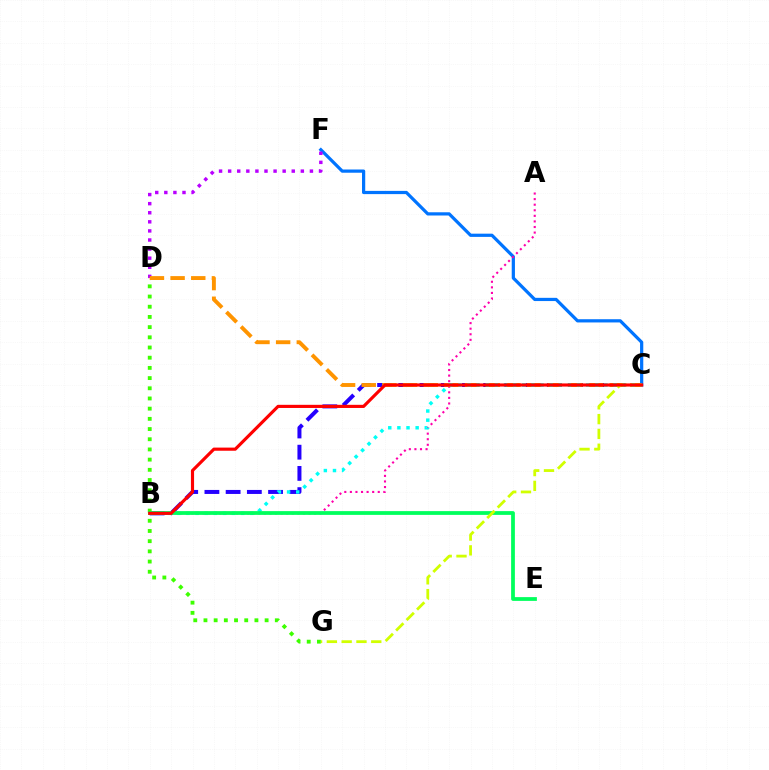{('C', 'F'): [{'color': '#0074ff', 'line_style': 'solid', 'thickness': 2.32}], ('D', 'F'): [{'color': '#b900ff', 'line_style': 'dotted', 'thickness': 2.47}], ('A', 'B'): [{'color': '#ff00ac', 'line_style': 'dotted', 'thickness': 1.52}], ('D', 'G'): [{'color': '#3dff00', 'line_style': 'dotted', 'thickness': 2.77}], ('B', 'C'): [{'color': '#2500ff', 'line_style': 'dashed', 'thickness': 2.88}, {'color': '#00fff6', 'line_style': 'dotted', 'thickness': 2.48}, {'color': '#ff0000', 'line_style': 'solid', 'thickness': 2.27}], ('C', 'D'): [{'color': '#ff9400', 'line_style': 'dashed', 'thickness': 2.81}], ('B', 'E'): [{'color': '#00ff5c', 'line_style': 'solid', 'thickness': 2.71}], ('C', 'G'): [{'color': '#d1ff00', 'line_style': 'dashed', 'thickness': 2.01}]}